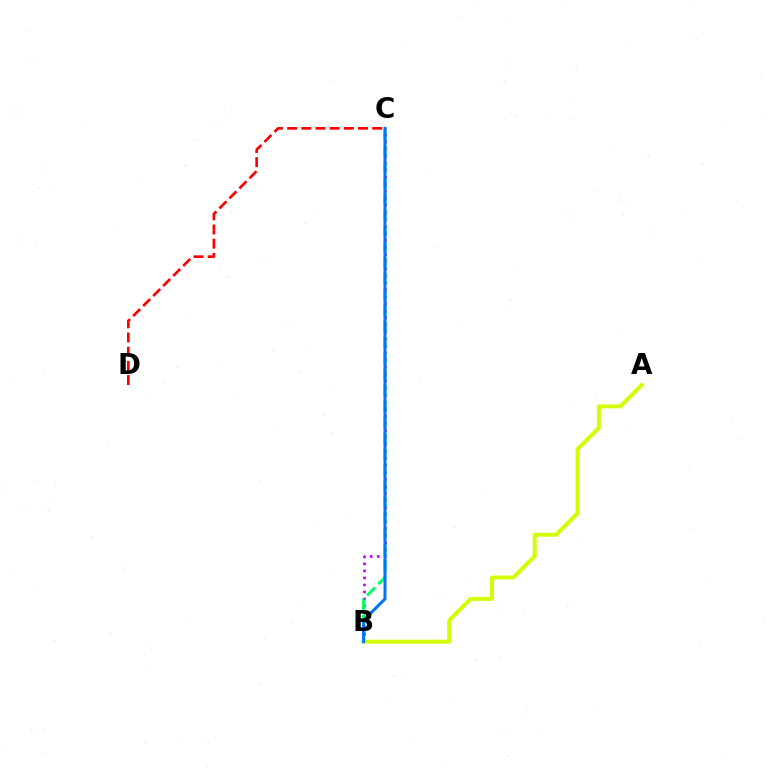{('C', 'D'): [{'color': '#ff0000', 'line_style': 'dashed', 'thickness': 1.93}], ('B', 'C'): [{'color': '#b900ff', 'line_style': 'dotted', 'thickness': 1.91}, {'color': '#00ff5c', 'line_style': 'dashed', 'thickness': 2.16}, {'color': '#0074ff', 'line_style': 'solid', 'thickness': 2.17}], ('A', 'B'): [{'color': '#d1ff00', 'line_style': 'solid', 'thickness': 2.84}]}